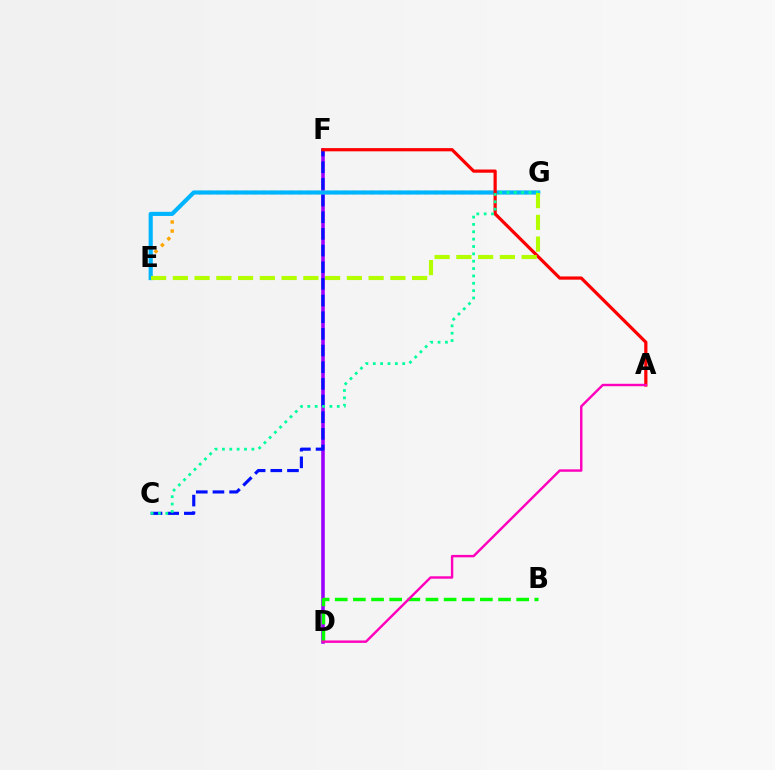{('D', 'F'): [{'color': '#9b00ff', 'line_style': 'solid', 'thickness': 2.57}], ('C', 'F'): [{'color': '#0010ff', 'line_style': 'dashed', 'thickness': 2.26}], ('E', 'G'): [{'color': '#ffa500', 'line_style': 'dotted', 'thickness': 2.46}, {'color': '#00b5ff', 'line_style': 'solid', 'thickness': 2.99}, {'color': '#b3ff00', 'line_style': 'dashed', 'thickness': 2.96}], ('A', 'F'): [{'color': '#ff0000', 'line_style': 'solid', 'thickness': 2.31}], ('C', 'G'): [{'color': '#00ff9d', 'line_style': 'dotted', 'thickness': 2.0}], ('B', 'D'): [{'color': '#08ff00', 'line_style': 'dashed', 'thickness': 2.46}], ('A', 'D'): [{'color': '#ff00bd', 'line_style': 'solid', 'thickness': 1.75}]}